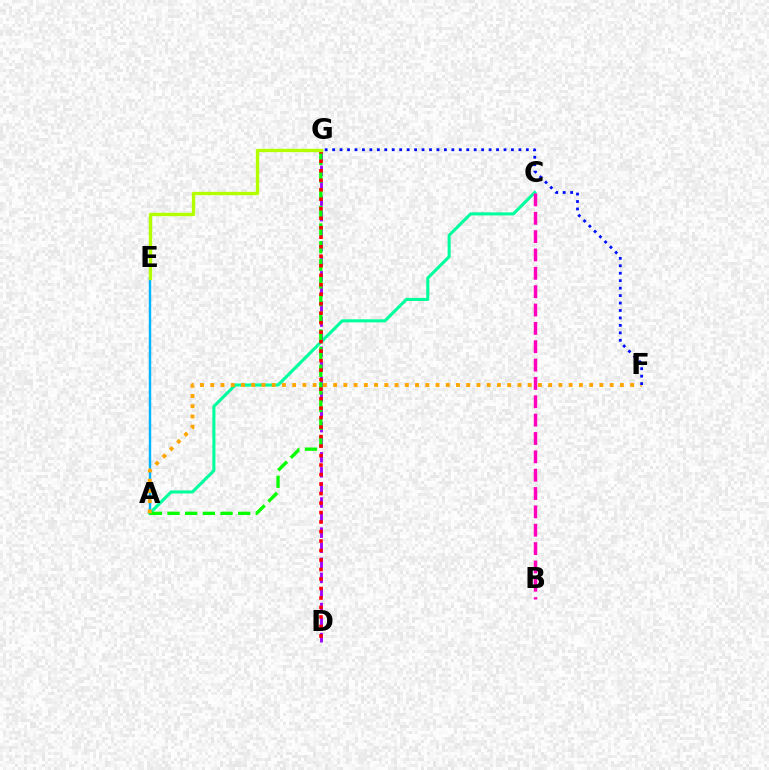{('A', 'E'): [{'color': '#00b5ff', 'line_style': 'solid', 'thickness': 1.76}], ('A', 'C'): [{'color': '#00ff9d', 'line_style': 'solid', 'thickness': 2.21}], ('D', 'G'): [{'color': '#9b00ff', 'line_style': 'dashed', 'thickness': 2.05}, {'color': '#ff0000', 'line_style': 'dotted', 'thickness': 2.58}], ('A', 'G'): [{'color': '#08ff00', 'line_style': 'dashed', 'thickness': 2.4}], ('A', 'F'): [{'color': '#ffa500', 'line_style': 'dotted', 'thickness': 2.78}], ('F', 'G'): [{'color': '#0010ff', 'line_style': 'dotted', 'thickness': 2.02}], ('B', 'C'): [{'color': '#ff00bd', 'line_style': 'dashed', 'thickness': 2.49}], ('E', 'G'): [{'color': '#b3ff00', 'line_style': 'solid', 'thickness': 2.41}]}